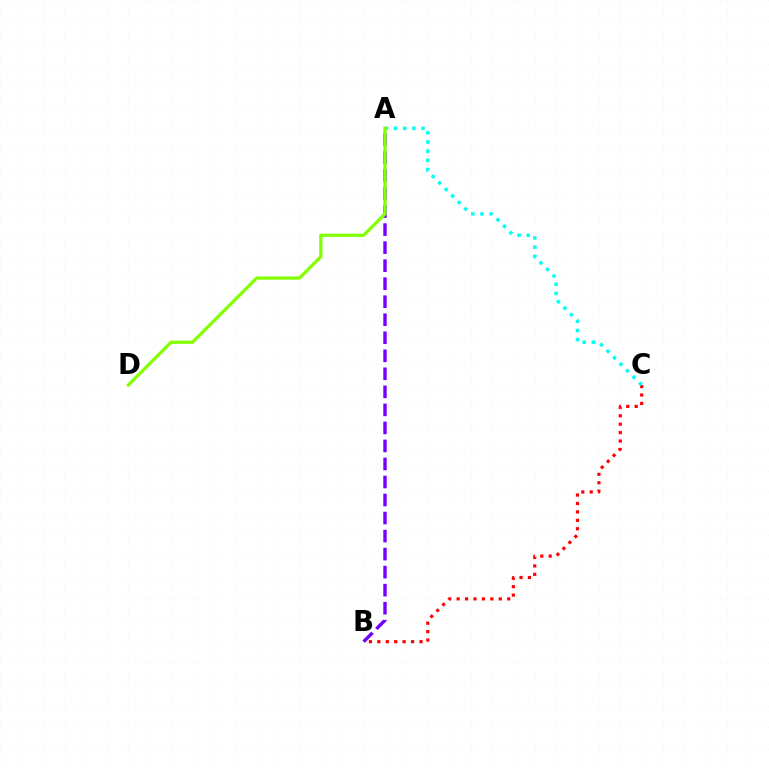{('B', 'C'): [{'color': '#ff0000', 'line_style': 'dotted', 'thickness': 2.29}], ('A', 'B'): [{'color': '#7200ff', 'line_style': 'dashed', 'thickness': 2.45}], ('A', 'C'): [{'color': '#00fff6', 'line_style': 'dotted', 'thickness': 2.5}], ('A', 'D'): [{'color': '#84ff00', 'line_style': 'solid', 'thickness': 2.33}]}